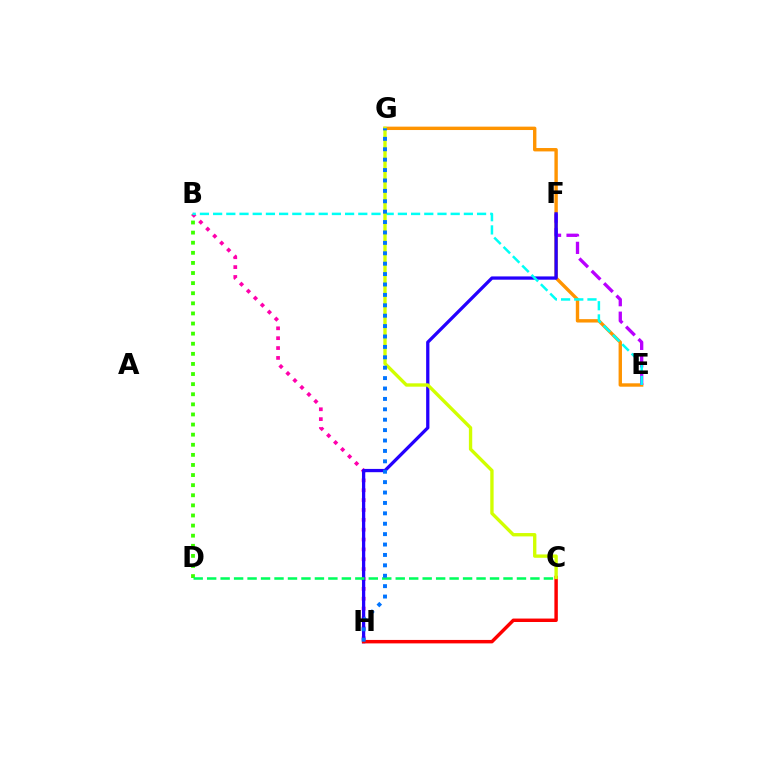{('E', 'G'): [{'color': '#ff9400', 'line_style': 'solid', 'thickness': 2.44}], ('E', 'F'): [{'color': '#b900ff', 'line_style': 'dashed', 'thickness': 2.38}], ('B', 'H'): [{'color': '#ff00ac', 'line_style': 'dotted', 'thickness': 2.68}], ('B', 'D'): [{'color': '#3dff00', 'line_style': 'dotted', 'thickness': 2.74}], ('F', 'H'): [{'color': '#2500ff', 'line_style': 'solid', 'thickness': 2.36}], ('C', 'H'): [{'color': '#ff0000', 'line_style': 'solid', 'thickness': 2.49}], ('B', 'E'): [{'color': '#00fff6', 'line_style': 'dashed', 'thickness': 1.79}], ('C', 'G'): [{'color': '#d1ff00', 'line_style': 'solid', 'thickness': 2.41}], ('C', 'D'): [{'color': '#00ff5c', 'line_style': 'dashed', 'thickness': 1.83}], ('G', 'H'): [{'color': '#0074ff', 'line_style': 'dotted', 'thickness': 2.83}]}